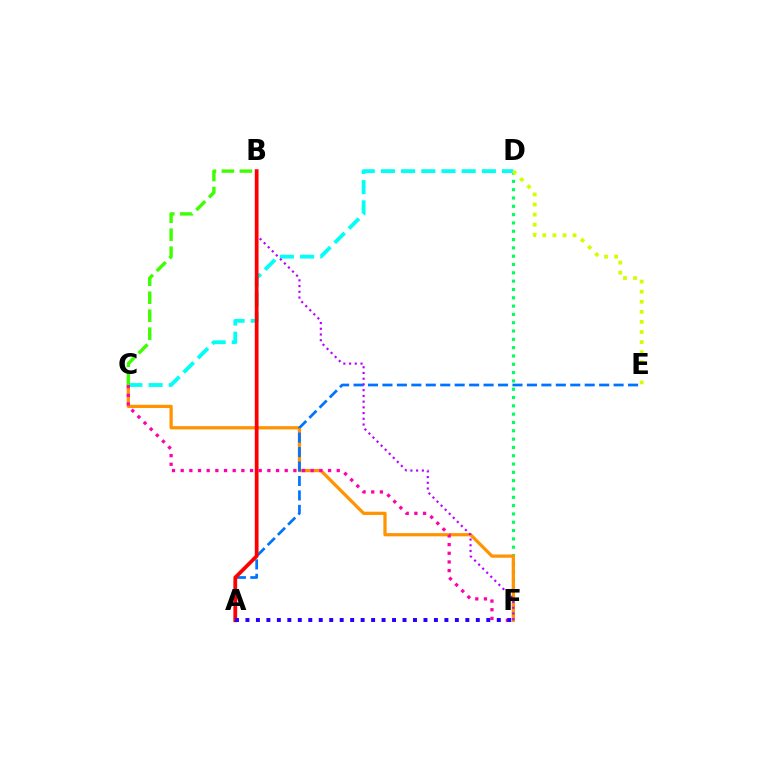{('D', 'F'): [{'color': '#00ff5c', 'line_style': 'dotted', 'thickness': 2.26}], ('C', 'F'): [{'color': '#ff9400', 'line_style': 'solid', 'thickness': 2.34}, {'color': '#ff00ac', 'line_style': 'dotted', 'thickness': 2.36}], ('C', 'D'): [{'color': '#00fff6', 'line_style': 'dashed', 'thickness': 2.74}], ('A', 'E'): [{'color': '#0074ff', 'line_style': 'dashed', 'thickness': 1.96}], ('B', 'F'): [{'color': '#b900ff', 'line_style': 'dotted', 'thickness': 1.56}], ('A', 'B'): [{'color': '#ff0000', 'line_style': 'solid', 'thickness': 2.69}], ('B', 'C'): [{'color': '#3dff00', 'line_style': 'dashed', 'thickness': 2.44}], ('A', 'F'): [{'color': '#2500ff', 'line_style': 'dotted', 'thickness': 2.84}], ('D', 'E'): [{'color': '#d1ff00', 'line_style': 'dotted', 'thickness': 2.74}]}